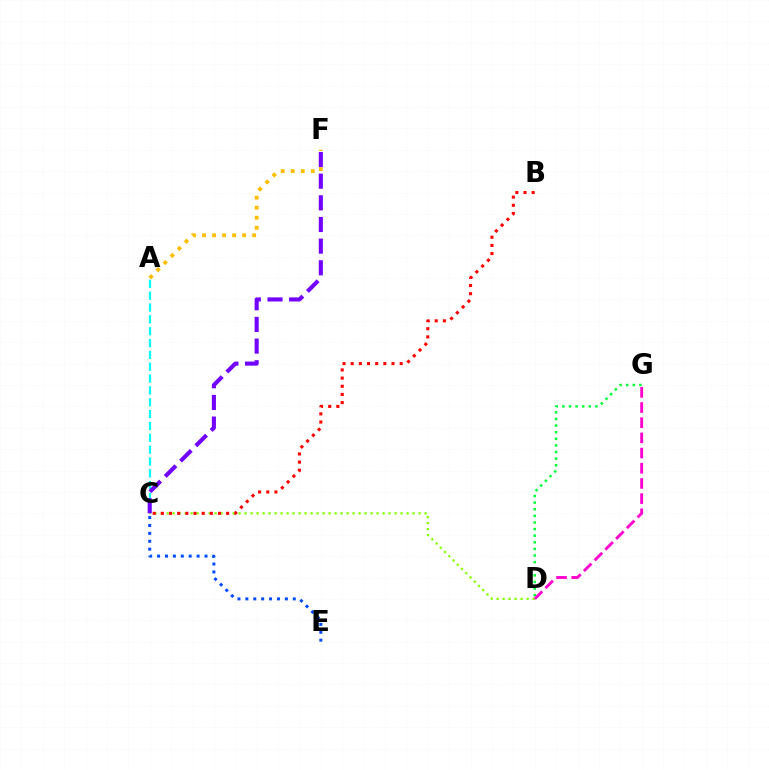{('A', 'F'): [{'color': '#ffbd00', 'line_style': 'dotted', 'thickness': 2.72}], ('C', 'D'): [{'color': '#84ff00', 'line_style': 'dotted', 'thickness': 1.63}], ('B', 'C'): [{'color': '#ff0000', 'line_style': 'dotted', 'thickness': 2.22}], ('D', 'G'): [{'color': '#00ff39', 'line_style': 'dotted', 'thickness': 1.8}, {'color': '#ff00cf', 'line_style': 'dashed', 'thickness': 2.06}], ('C', 'E'): [{'color': '#004bff', 'line_style': 'dotted', 'thickness': 2.15}], ('A', 'C'): [{'color': '#00fff6', 'line_style': 'dashed', 'thickness': 1.61}], ('C', 'F'): [{'color': '#7200ff', 'line_style': 'dashed', 'thickness': 2.94}]}